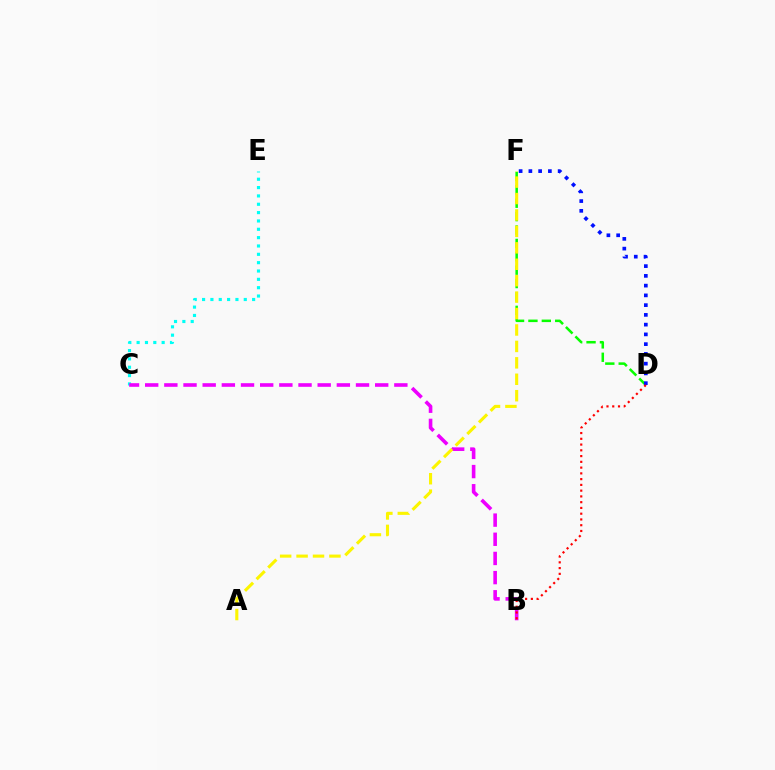{('D', 'F'): [{'color': '#08ff00', 'line_style': 'dashed', 'thickness': 1.82}, {'color': '#0010ff', 'line_style': 'dotted', 'thickness': 2.65}], ('C', 'E'): [{'color': '#00fff6', 'line_style': 'dotted', 'thickness': 2.27}], ('B', 'C'): [{'color': '#ee00ff', 'line_style': 'dashed', 'thickness': 2.6}], ('A', 'F'): [{'color': '#fcf500', 'line_style': 'dashed', 'thickness': 2.23}], ('B', 'D'): [{'color': '#ff0000', 'line_style': 'dotted', 'thickness': 1.57}]}